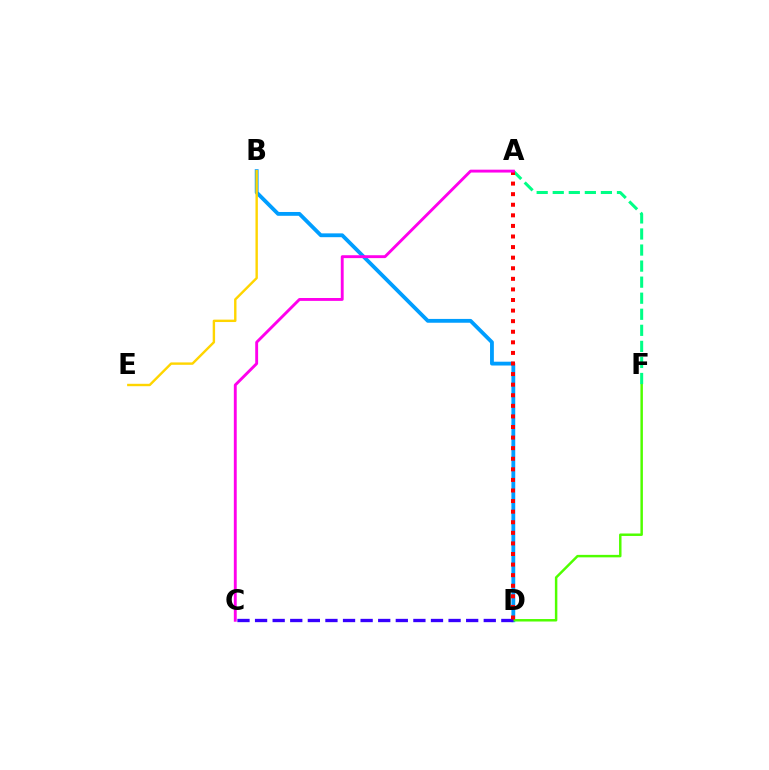{('B', 'D'): [{'color': '#009eff', 'line_style': 'solid', 'thickness': 2.75}], ('D', 'F'): [{'color': '#4fff00', 'line_style': 'solid', 'thickness': 1.78}], ('B', 'E'): [{'color': '#ffd500', 'line_style': 'solid', 'thickness': 1.73}], ('A', 'F'): [{'color': '#00ff86', 'line_style': 'dashed', 'thickness': 2.18}], ('C', 'D'): [{'color': '#3700ff', 'line_style': 'dashed', 'thickness': 2.39}], ('A', 'D'): [{'color': '#ff0000', 'line_style': 'dotted', 'thickness': 2.88}], ('A', 'C'): [{'color': '#ff00ed', 'line_style': 'solid', 'thickness': 2.07}]}